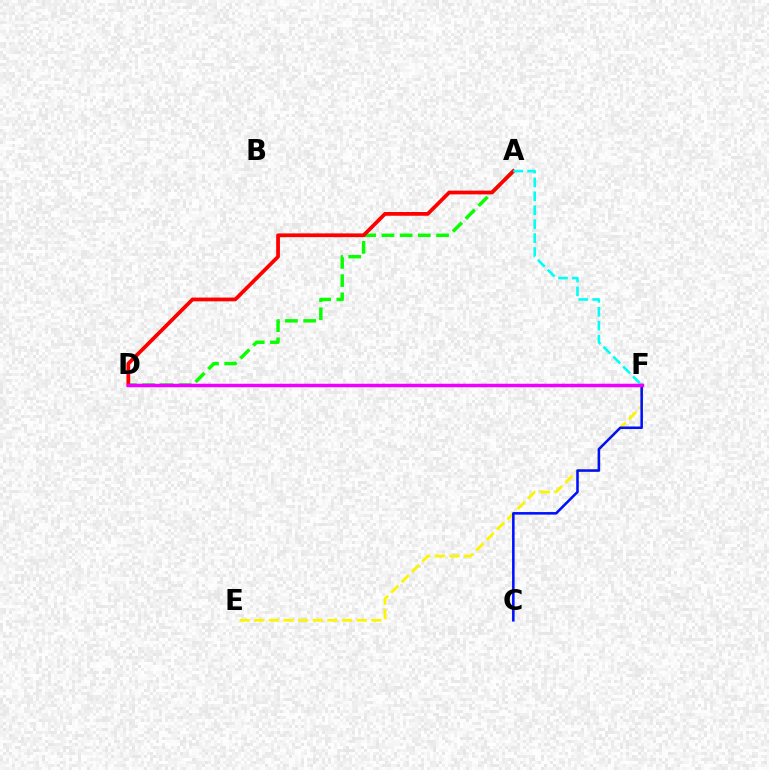{('E', 'F'): [{'color': '#fcf500', 'line_style': 'dashed', 'thickness': 1.99}], ('C', 'F'): [{'color': '#0010ff', 'line_style': 'solid', 'thickness': 1.83}], ('A', 'D'): [{'color': '#08ff00', 'line_style': 'dashed', 'thickness': 2.47}, {'color': '#ff0000', 'line_style': 'solid', 'thickness': 2.7}], ('A', 'F'): [{'color': '#00fff6', 'line_style': 'dashed', 'thickness': 1.89}], ('D', 'F'): [{'color': '#ee00ff', 'line_style': 'solid', 'thickness': 2.51}]}